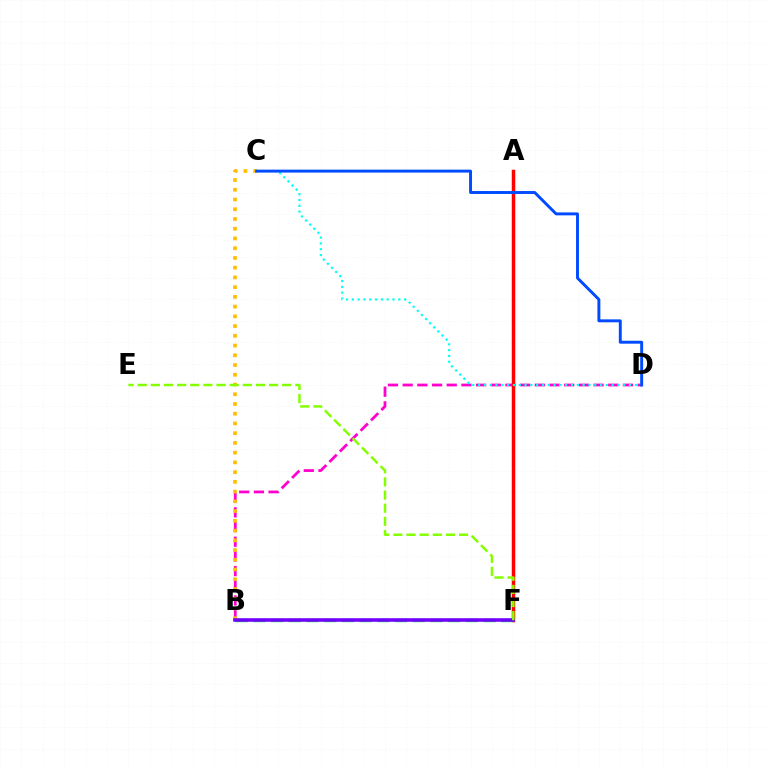{('B', 'D'): [{'color': '#ff00cf', 'line_style': 'dashed', 'thickness': 1.99}], ('A', 'F'): [{'color': '#ff0000', 'line_style': 'solid', 'thickness': 2.5}], ('B', 'F'): [{'color': '#00ff39', 'line_style': 'dashed', 'thickness': 2.4}, {'color': '#7200ff', 'line_style': 'solid', 'thickness': 2.57}], ('C', 'D'): [{'color': '#00fff6', 'line_style': 'dotted', 'thickness': 1.58}, {'color': '#004bff', 'line_style': 'solid', 'thickness': 2.11}], ('B', 'C'): [{'color': '#ffbd00', 'line_style': 'dotted', 'thickness': 2.65}], ('E', 'F'): [{'color': '#84ff00', 'line_style': 'dashed', 'thickness': 1.78}]}